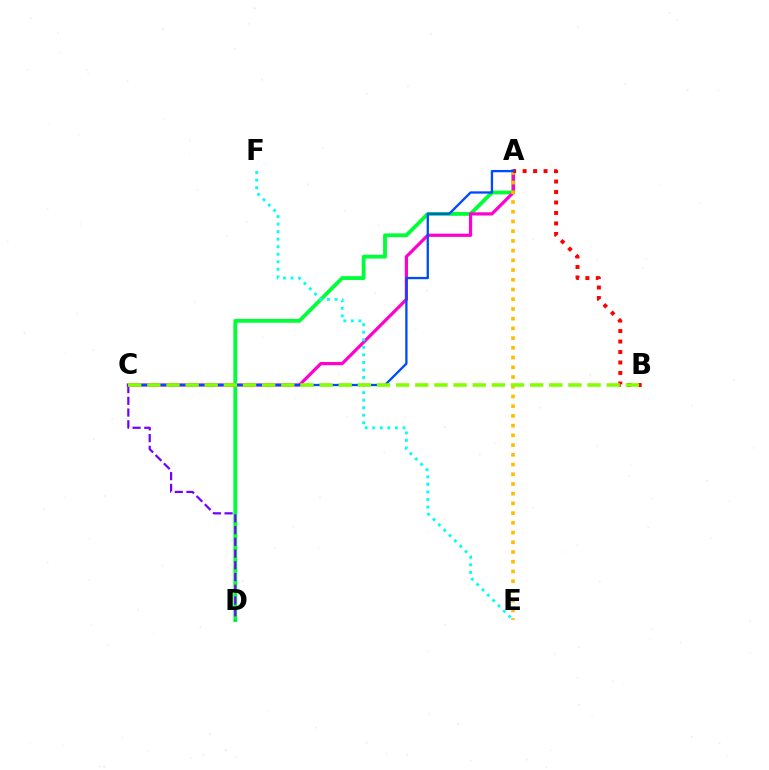{('A', 'D'): [{'color': '#00ff39', 'line_style': 'solid', 'thickness': 2.76}], ('A', 'C'): [{'color': '#ff00cf', 'line_style': 'solid', 'thickness': 2.32}, {'color': '#004bff', 'line_style': 'solid', 'thickness': 1.67}], ('C', 'D'): [{'color': '#7200ff', 'line_style': 'dashed', 'thickness': 1.59}], ('A', 'E'): [{'color': '#ffbd00', 'line_style': 'dotted', 'thickness': 2.64}], ('A', 'B'): [{'color': '#ff0000', 'line_style': 'dotted', 'thickness': 2.85}], ('E', 'F'): [{'color': '#00fff6', 'line_style': 'dotted', 'thickness': 2.05}], ('B', 'C'): [{'color': '#84ff00', 'line_style': 'dashed', 'thickness': 2.6}]}